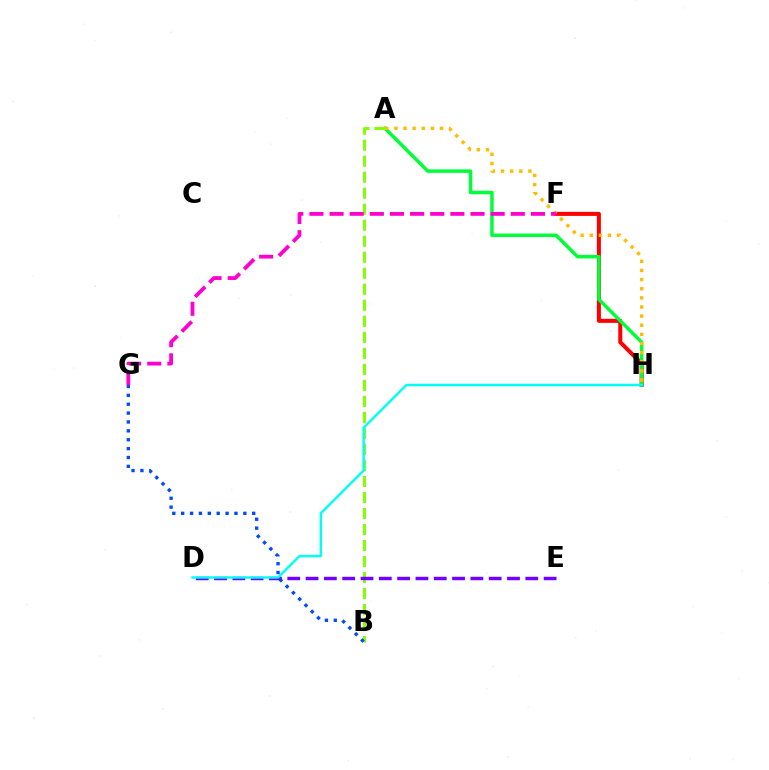{('F', 'H'): [{'color': '#ff0000', 'line_style': 'solid', 'thickness': 2.9}], ('A', 'H'): [{'color': '#00ff39', 'line_style': 'solid', 'thickness': 2.52}, {'color': '#ffbd00', 'line_style': 'dotted', 'thickness': 2.48}], ('A', 'B'): [{'color': '#84ff00', 'line_style': 'dashed', 'thickness': 2.18}], ('F', 'G'): [{'color': '#ff00cf', 'line_style': 'dashed', 'thickness': 2.74}], ('D', 'E'): [{'color': '#7200ff', 'line_style': 'dashed', 'thickness': 2.49}], ('D', 'H'): [{'color': '#00fff6', 'line_style': 'solid', 'thickness': 1.75}], ('B', 'G'): [{'color': '#004bff', 'line_style': 'dotted', 'thickness': 2.41}]}